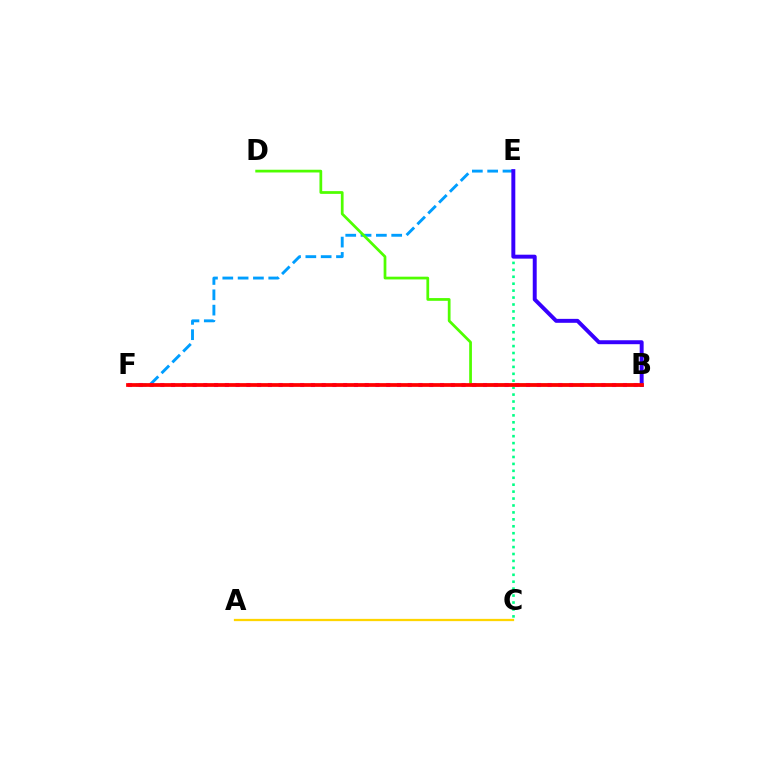{('A', 'C'): [{'color': '#ffd500', 'line_style': 'solid', 'thickness': 1.64}], ('C', 'E'): [{'color': '#00ff86', 'line_style': 'dotted', 'thickness': 1.88}], ('E', 'F'): [{'color': '#009eff', 'line_style': 'dashed', 'thickness': 2.08}], ('B', 'D'): [{'color': '#4fff00', 'line_style': 'solid', 'thickness': 1.97}], ('B', 'E'): [{'color': '#3700ff', 'line_style': 'solid', 'thickness': 2.84}], ('B', 'F'): [{'color': '#ff00ed', 'line_style': 'dotted', 'thickness': 2.92}, {'color': '#ff0000', 'line_style': 'solid', 'thickness': 2.69}]}